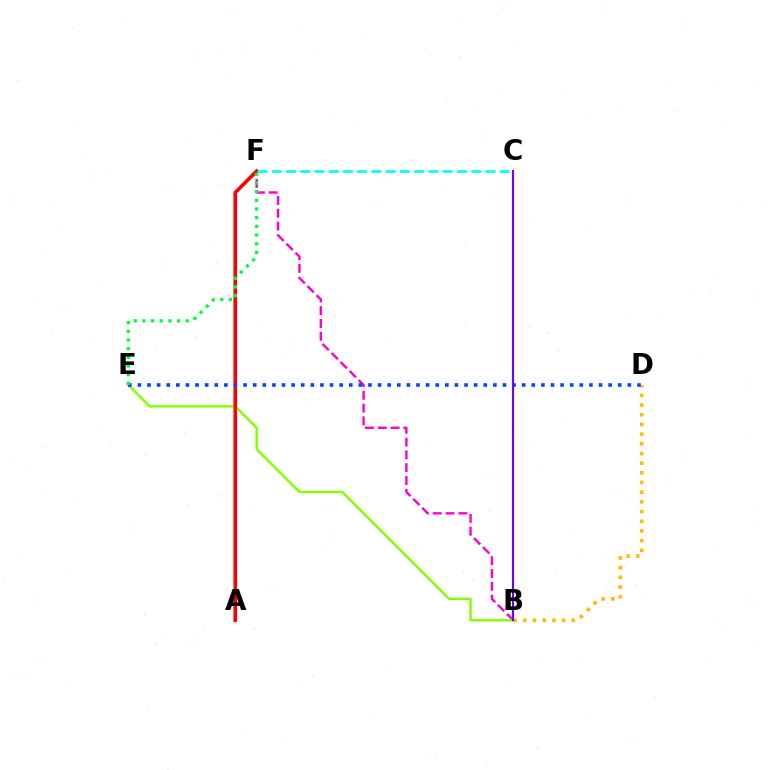{('B', 'F'): [{'color': '#ff00cf', 'line_style': 'dashed', 'thickness': 1.74}], ('B', 'E'): [{'color': '#84ff00', 'line_style': 'solid', 'thickness': 1.75}], ('B', 'D'): [{'color': '#ffbd00', 'line_style': 'dotted', 'thickness': 2.63}], ('A', 'F'): [{'color': '#ff0000', 'line_style': 'solid', 'thickness': 2.62}], ('D', 'E'): [{'color': '#004bff', 'line_style': 'dotted', 'thickness': 2.61}], ('E', 'F'): [{'color': '#00ff39', 'line_style': 'dotted', 'thickness': 2.36}], ('B', 'C'): [{'color': '#7200ff', 'line_style': 'solid', 'thickness': 1.55}], ('C', 'F'): [{'color': '#00fff6', 'line_style': 'dashed', 'thickness': 1.94}]}